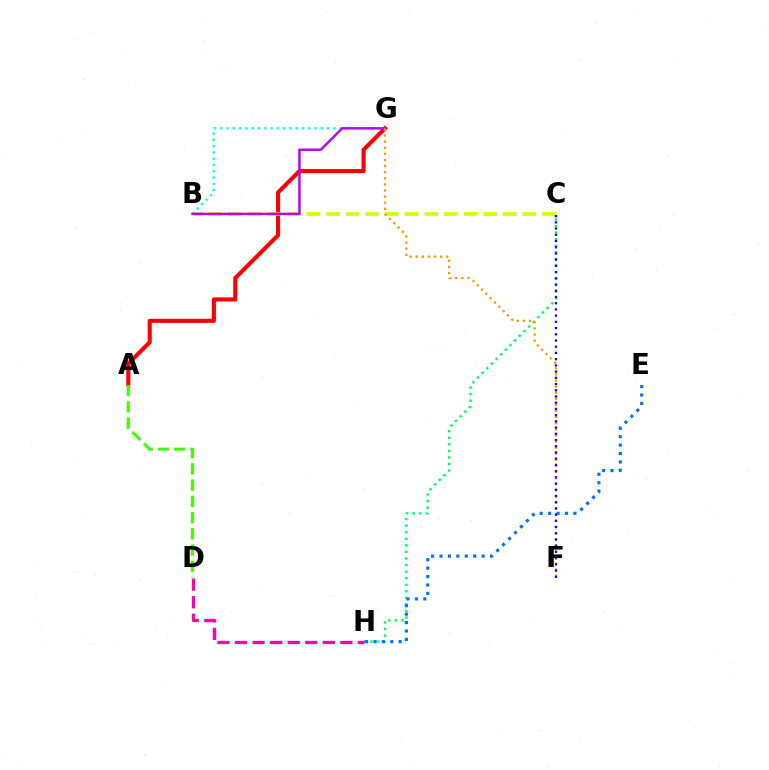{('A', 'G'): [{'color': '#ff0000', 'line_style': 'solid', 'thickness': 2.94}], ('C', 'H'): [{'color': '#00ff5c', 'line_style': 'dotted', 'thickness': 1.78}], ('E', 'H'): [{'color': '#0074ff', 'line_style': 'dotted', 'thickness': 2.29}], ('B', 'G'): [{'color': '#00fff6', 'line_style': 'dotted', 'thickness': 1.71}, {'color': '#b900ff', 'line_style': 'solid', 'thickness': 1.76}], ('B', 'C'): [{'color': '#d1ff00', 'line_style': 'dashed', 'thickness': 2.67}], ('A', 'D'): [{'color': '#3dff00', 'line_style': 'dashed', 'thickness': 2.2}], ('D', 'H'): [{'color': '#ff00ac', 'line_style': 'dashed', 'thickness': 2.39}], ('F', 'G'): [{'color': '#ff9400', 'line_style': 'dotted', 'thickness': 1.66}], ('C', 'F'): [{'color': '#2500ff', 'line_style': 'dotted', 'thickness': 1.69}]}